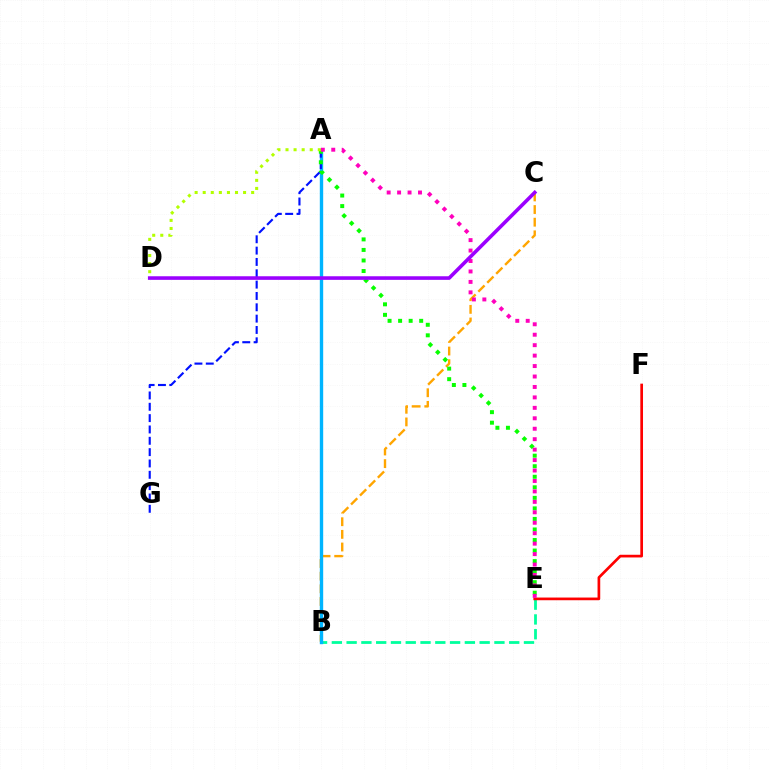{('B', 'C'): [{'color': '#ffa500', 'line_style': 'dashed', 'thickness': 1.72}], ('B', 'E'): [{'color': '#00ff9d', 'line_style': 'dashed', 'thickness': 2.01}], ('A', 'B'): [{'color': '#00b5ff', 'line_style': 'solid', 'thickness': 2.43}], ('A', 'G'): [{'color': '#0010ff', 'line_style': 'dashed', 'thickness': 1.54}], ('E', 'F'): [{'color': '#ff0000', 'line_style': 'solid', 'thickness': 1.94}], ('A', 'E'): [{'color': '#08ff00', 'line_style': 'dotted', 'thickness': 2.86}, {'color': '#ff00bd', 'line_style': 'dotted', 'thickness': 2.84}], ('A', 'D'): [{'color': '#b3ff00', 'line_style': 'dotted', 'thickness': 2.19}], ('C', 'D'): [{'color': '#9b00ff', 'line_style': 'solid', 'thickness': 2.59}]}